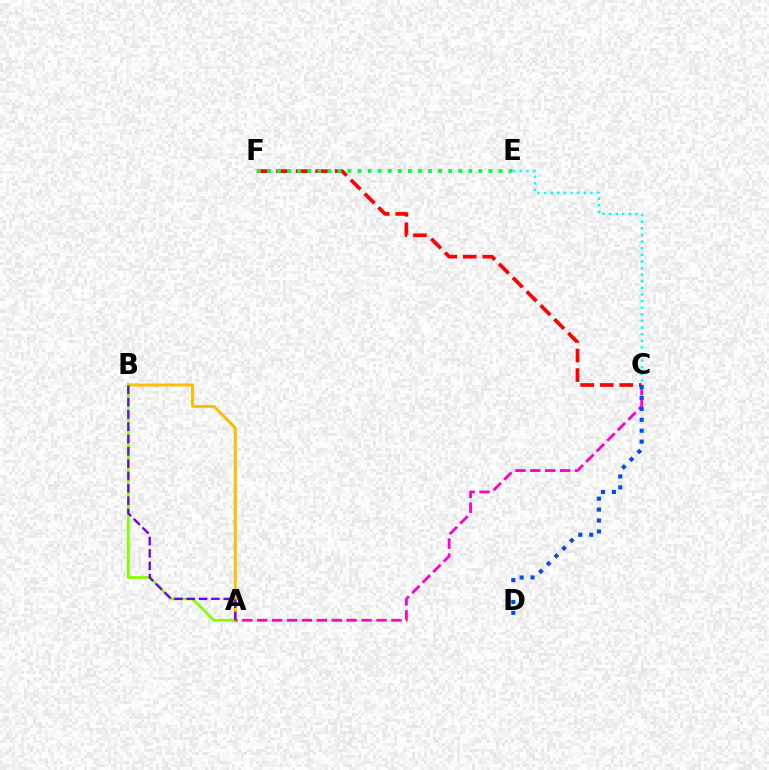{('A', 'B'): [{'color': '#ffbd00', 'line_style': 'solid', 'thickness': 2.12}, {'color': '#84ff00', 'line_style': 'solid', 'thickness': 2.0}, {'color': '#7200ff', 'line_style': 'dashed', 'thickness': 1.67}], ('C', 'F'): [{'color': '#ff0000', 'line_style': 'dashed', 'thickness': 2.66}], ('E', 'F'): [{'color': '#00ff39', 'line_style': 'dotted', 'thickness': 2.73}], ('C', 'E'): [{'color': '#00fff6', 'line_style': 'dotted', 'thickness': 1.8}], ('A', 'C'): [{'color': '#ff00cf', 'line_style': 'dashed', 'thickness': 2.03}], ('C', 'D'): [{'color': '#004bff', 'line_style': 'dotted', 'thickness': 2.97}]}